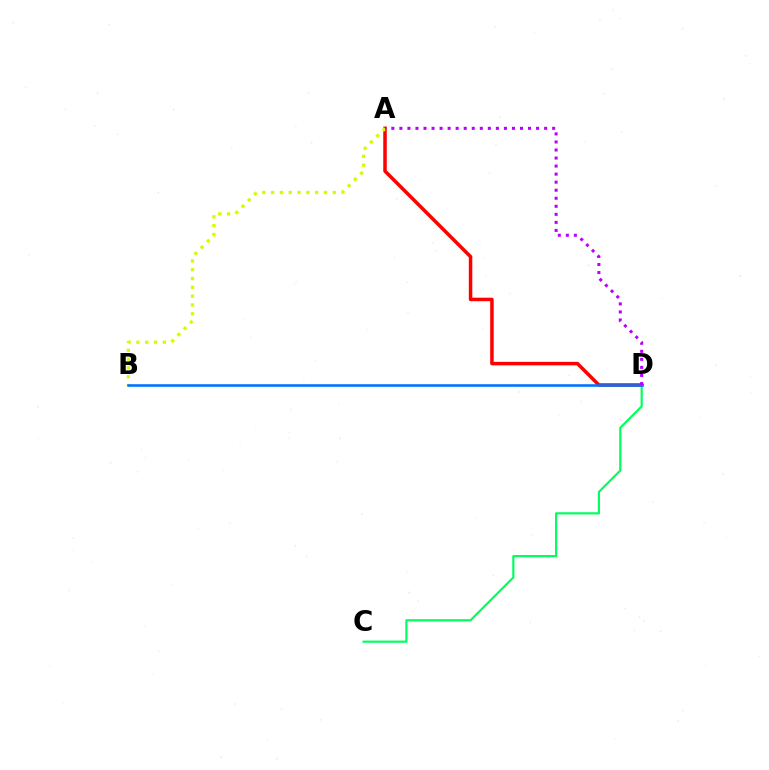{('A', 'D'): [{'color': '#ff0000', 'line_style': 'solid', 'thickness': 2.52}, {'color': '#b900ff', 'line_style': 'dotted', 'thickness': 2.18}], ('A', 'B'): [{'color': '#d1ff00', 'line_style': 'dotted', 'thickness': 2.4}], ('C', 'D'): [{'color': '#00ff5c', 'line_style': 'solid', 'thickness': 1.56}], ('B', 'D'): [{'color': '#0074ff', 'line_style': 'solid', 'thickness': 1.86}]}